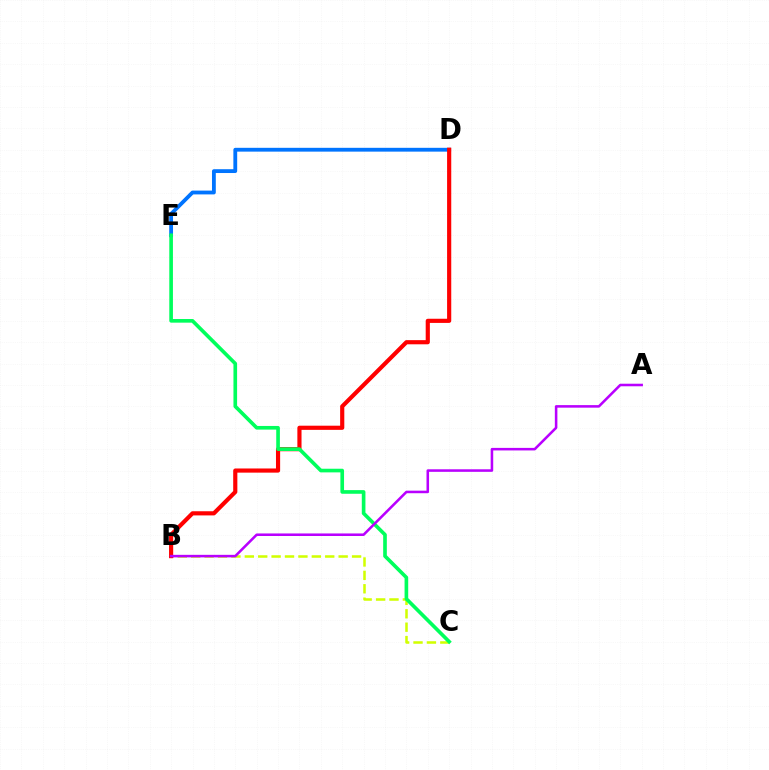{('B', 'C'): [{'color': '#d1ff00', 'line_style': 'dashed', 'thickness': 1.82}], ('D', 'E'): [{'color': '#0074ff', 'line_style': 'solid', 'thickness': 2.75}], ('B', 'D'): [{'color': '#ff0000', 'line_style': 'solid', 'thickness': 2.99}], ('C', 'E'): [{'color': '#00ff5c', 'line_style': 'solid', 'thickness': 2.62}], ('A', 'B'): [{'color': '#b900ff', 'line_style': 'solid', 'thickness': 1.84}]}